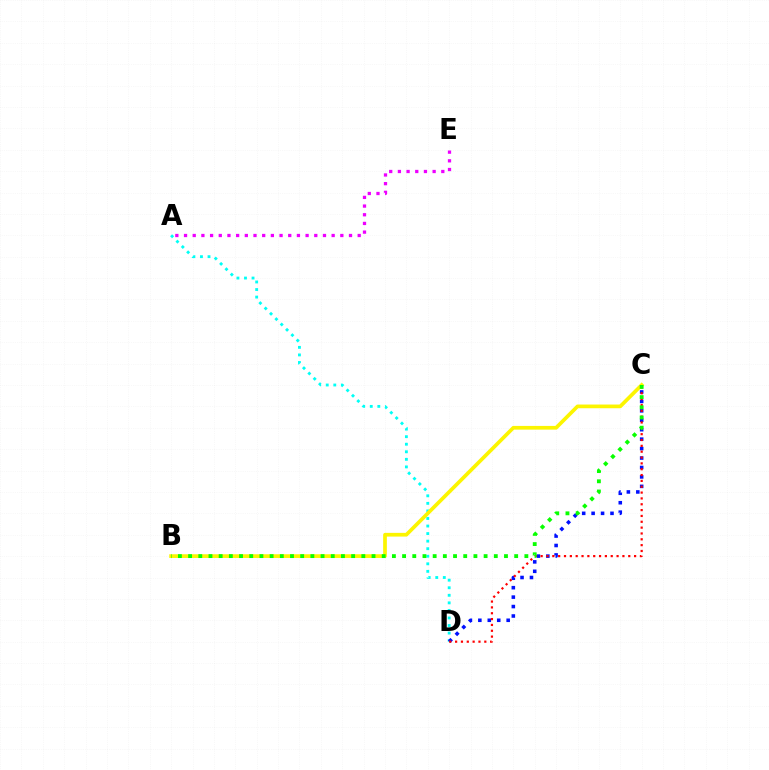{('A', 'D'): [{'color': '#00fff6', 'line_style': 'dotted', 'thickness': 2.05}], ('C', 'D'): [{'color': '#0010ff', 'line_style': 'dotted', 'thickness': 2.56}, {'color': '#ff0000', 'line_style': 'dotted', 'thickness': 1.59}], ('A', 'E'): [{'color': '#ee00ff', 'line_style': 'dotted', 'thickness': 2.36}], ('B', 'C'): [{'color': '#fcf500', 'line_style': 'solid', 'thickness': 2.67}, {'color': '#08ff00', 'line_style': 'dotted', 'thickness': 2.77}]}